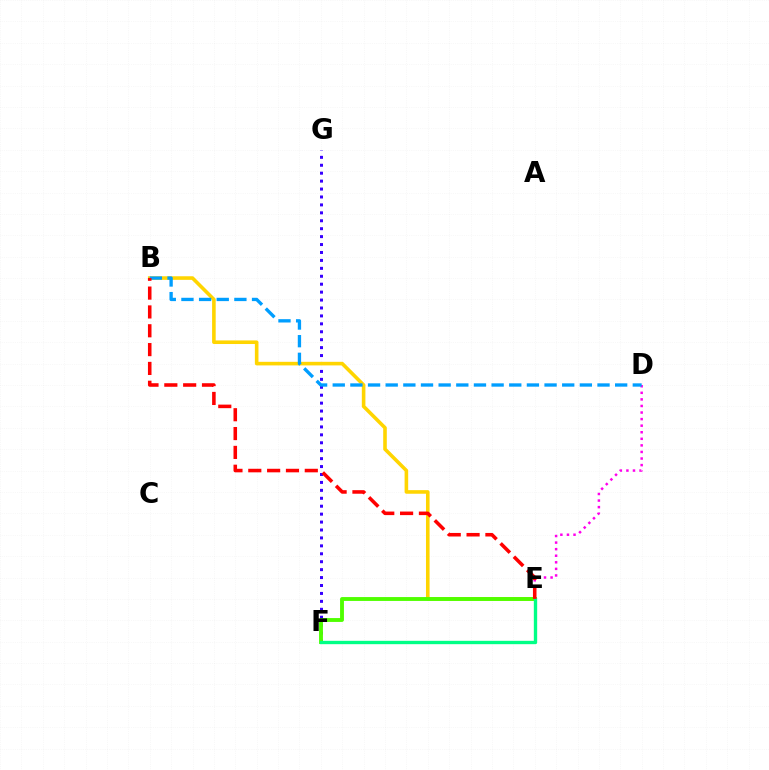{('D', 'E'): [{'color': '#ff00ed', 'line_style': 'dotted', 'thickness': 1.79}], ('F', 'G'): [{'color': '#3700ff', 'line_style': 'dotted', 'thickness': 2.15}], ('B', 'E'): [{'color': '#ffd500', 'line_style': 'solid', 'thickness': 2.59}, {'color': '#ff0000', 'line_style': 'dashed', 'thickness': 2.56}], ('E', 'F'): [{'color': '#4fff00', 'line_style': 'solid', 'thickness': 2.78}, {'color': '#00ff86', 'line_style': 'solid', 'thickness': 2.42}], ('B', 'D'): [{'color': '#009eff', 'line_style': 'dashed', 'thickness': 2.4}]}